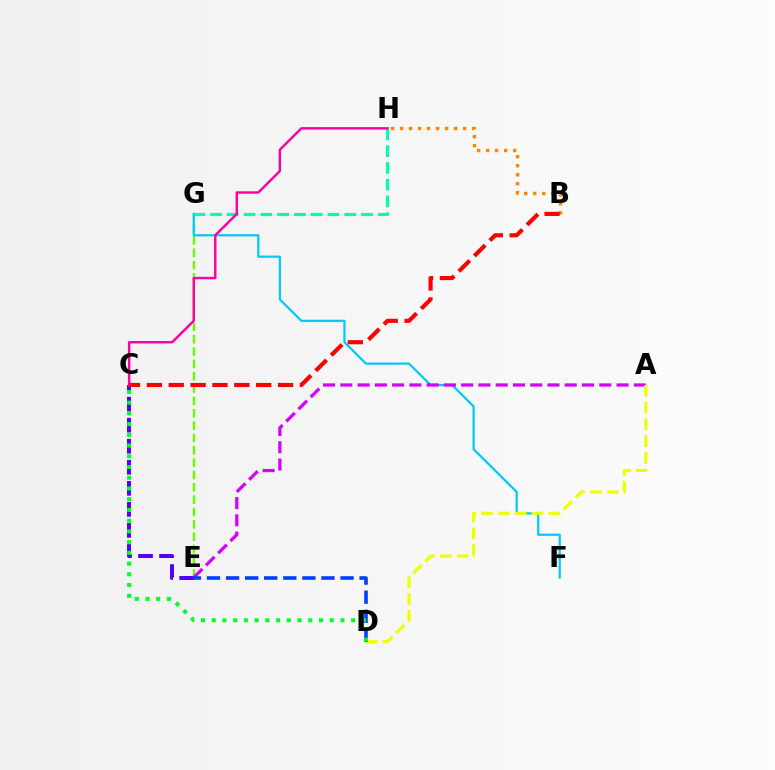{('G', 'H'): [{'color': '#00ffaf', 'line_style': 'dashed', 'thickness': 2.28}], ('B', 'H'): [{'color': '#ff8800', 'line_style': 'dotted', 'thickness': 2.45}], ('E', 'G'): [{'color': '#66ff00', 'line_style': 'dashed', 'thickness': 1.68}], ('F', 'G'): [{'color': '#00c7ff', 'line_style': 'solid', 'thickness': 1.58}], ('C', 'E'): [{'color': '#4f00ff', 'line_style': 'dashed', 'thickness': 2.86}], ('C', 'H'): [{'color': '#ff00a0', 'line_style': 'solid', 'thickness': 1.75}], ('A', 'E'): [{'color': '#d600ff', 'line_style': 'dashed', 'thickness': 2.35}], ('A', 'D'): [{'color': '#eeff00', 'line_style': 'dashed', 'thickness': 2.28}], ('D', 'E'): [{'color': '#003fff', 'line_style': 'dashed', 'thickness': 2.59}], ('C', 'D'): [{'color': '#00ff27', 'line_style': 'dotted', 'thickness': 2.91}], ('B', 'C'): [{'color': '#ff0000', 'line_style': 'dashed', 'thickness': 2.97}]}